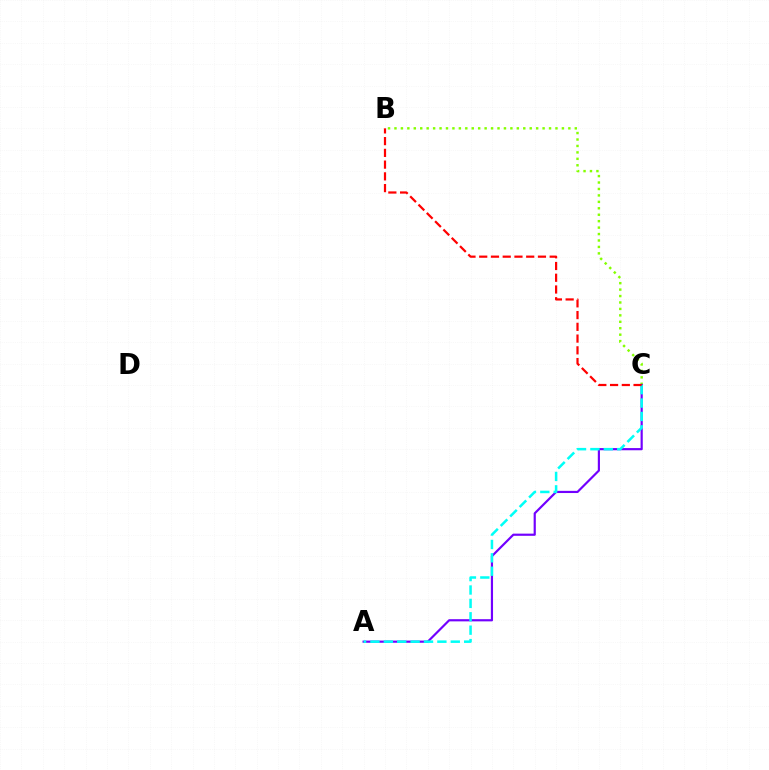{('B', 'C'): [{'color': '#84ff00', 'line_style': 'dotted', 'thickness': 1.75}, {'color': '#ff0000', 'line_style': 'dashed', 'thickness': 1.6}], ('A', 'C'): [{'color': '#7200ff', 'line_style': 'solid', 'thickness': 1.57}, {'color': '#00fff6', 'line_style': 'dashed', 'thickness': 1.82}]}